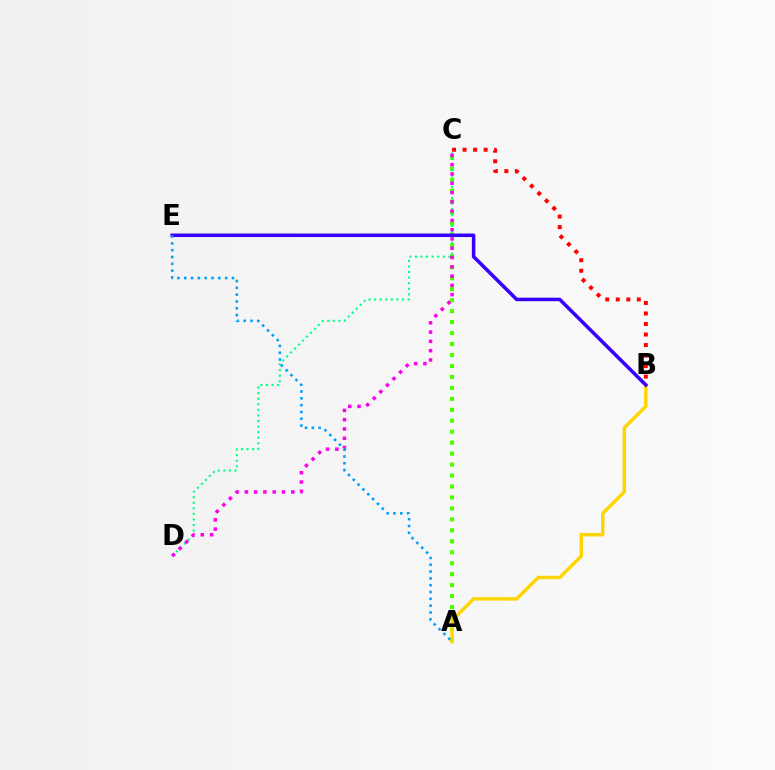{('A', 'C'): [{'color': '#4fff00', 'line_style': 'dotted', 'thickness': 2.98}], ('C', 'D'): [{'color': '#00ff86', 'line_style': 'dotted', 'thickness': 1.51}, {'color': '#ff00ed', 'line_style': 'dotted', 'thickness': 2.52}], ('A', 'B'): [{'color': '#ffd500', 'line_style': 'solid', 'thickness': 2.47}], ('B', 'C'): [{'color': '#ff0000', 'line_style': 'dotted', 'thickness': 2.86}], ('B', 'E'): [{'color': '#3700ff', 'line_style': 'solid', 'thickness': 2.55}], ('A', 'E'): [{'color': '#009eff', 'line_style': 'dotted', 'thickness': 1.85}]}